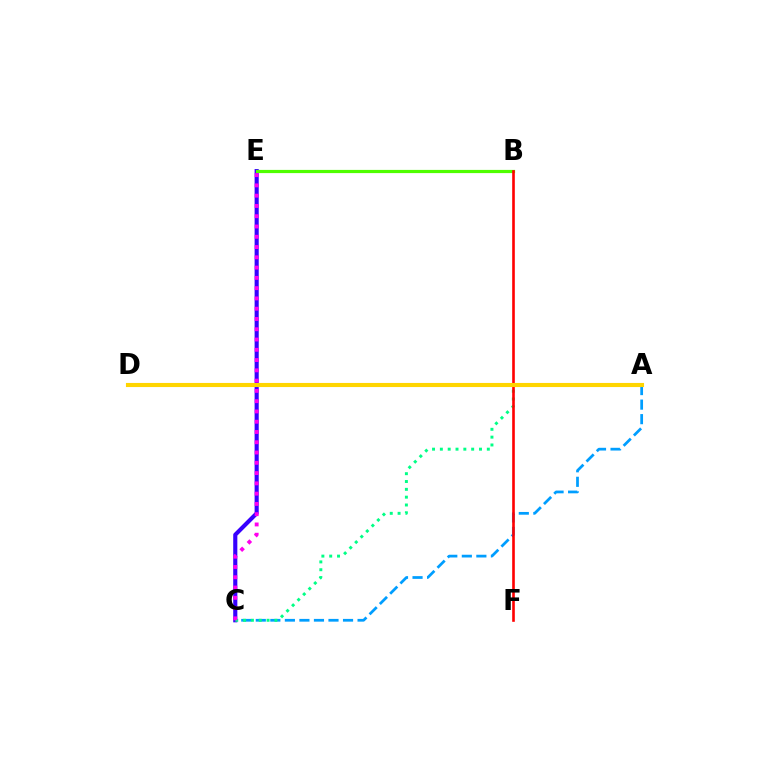{('A', 'C'): [{'color': '#009eff', 'line_style': 'dashed', 'thickness': 1.97}, {'color': '#00ff86', 'line_style': 'dotted', 'thickness': 2.13}], ('C', 'E'): [{'color': '#3700ff', 'line_style': 'solid', 'thickness': 2.97}, {'color': '#ff00ed', 'line_style': 'dotted', 'thickness': 2.79}], ('B', 'E'): [{'color': '#4fff00', 'line_style': 'solid', 'thickness': 2.3}], ('B', 'F'): [{'color': '#ff0000', 'line_style': 'solid', 'thickness': 1.89}], ('A', 'D'): [{'color': '#ffd500', 'line_style': 'solid', 'thickness': 2.95}]}